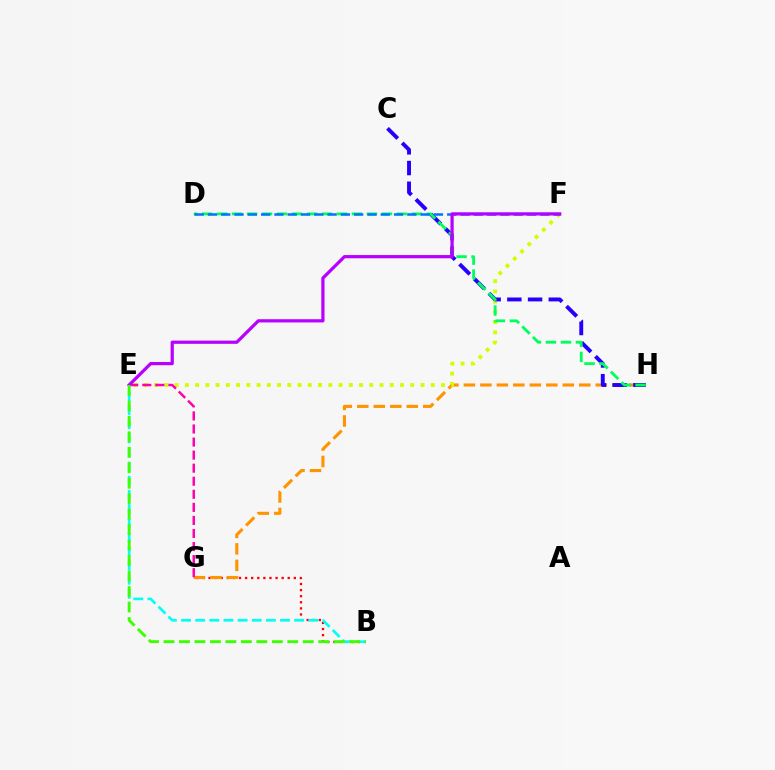{('B', 'G'): [{'color': '#ff0000', 'line_style': 'dotted', 'thickness': 1.66}], ('G', 'H'): [{'color': '#ff9400', 'line_style': 'dashed', 'thickness': 2.24}], ('B', 'E'): [{'color': '#00fff6', 'line_style': 'dashed', 'thickness': 1.92}, {'color': '#3dff00', 'line_style': 'dashed', 'thickness': 2.1}], ('E', 'F'): [{'color': '#d1ff00', 'line_style': 'dotted', 'thickness': 2.78}, {'color': '#b900ff', 'line_style': 'solid', 'thickness': 2.32}], ('E', 'G'): [{'color': '#ff00ac', 'line_style': 'dashed', 'thickness': 1.77}], ('C', 'H'): [{'color': '#2500ff', 'line_style': 'dashed', 'thickness': 2.81}], ('D', 'H'): [{'color': '#00ff5c', 'line_style': 'dashed', 'thickness': 2.04}], ('D', 'F'): [{'color': '#0074ff', 'line_style': 'dashed', 'thickness': 1.81}]}